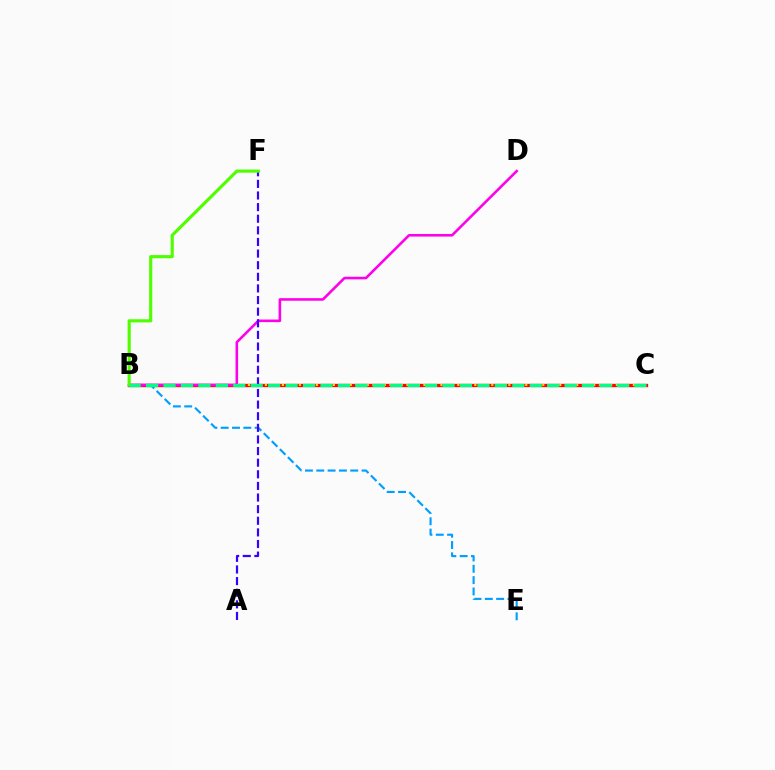{('B', 'C'): [{'color': '#ff0000', 'line_style': 'solid', 'thickness': 2.4}, {'color': '#ffd500', 'line_style': 'dotted', 'thickness': 1.54}, {'color': '#00ff86', 'line_style': 'dashed', 'thickness': 2.37}], ('B', 'E'): [{'color': '#009eff', 'line_style': 'dashed', 'thickness': 1.54}], ('B', 'D'): [{'color': '#ff00ed', 'line_style': 'solid', 'thickness': 1.86}], ('A', 'F'): [{'color': '#3700ff', 'line_style': 'dashed', 'thickness': 1.58}], ('B', 'F'): [{'color': '#4fff00', 'line_style': 'solid', 'thickness': 2.26}]}